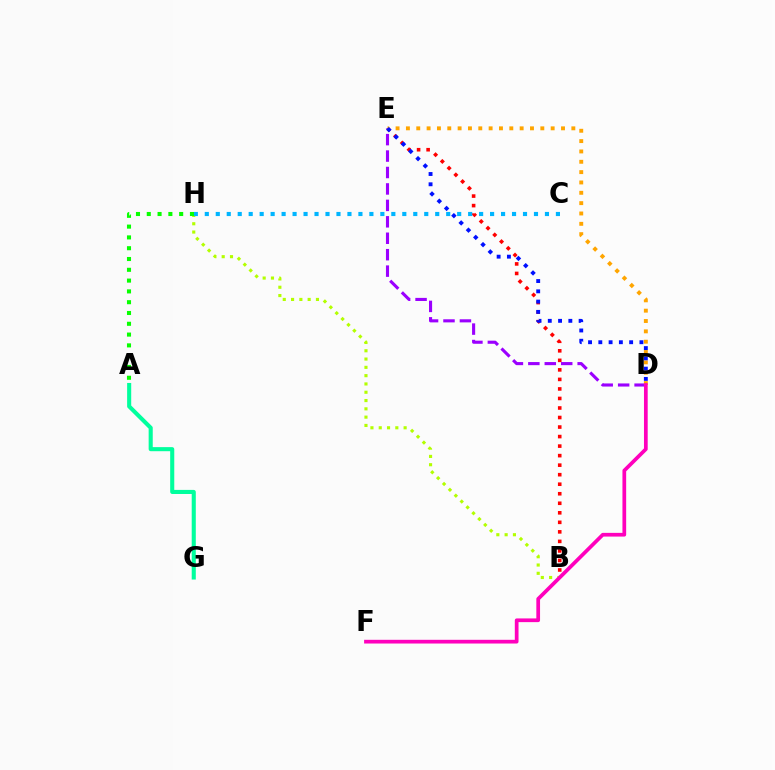{('B', 'H'): [{'color': '#b3ff00', 'line_style': 'dotted', 'thickness': 2.25}], ('B', 'E'): [{'color': '#ff0000', 'line_style': 'dotted', 'thickness': 2.59}], ('D', 'E'): [{'color': '#9b00ff', 'line_style': 'dashed', 'thickness': 2.23}, {'color': '#ffa500', 'line_style': 'dotted', 'thickness': 2.81}, {'color': '#0010ff', 'line_style': 'dotted', 'thickness': 2.79}], ('D', 'F'): [{'color': '#ff00bd', 'line_style': 'solid', 'thickness': 2.67}], ('A', 'G'): [{'color': '#00ff9d', 'line_style': 'solid', 'thickness': 2.94}], ('C', 'H'): [{'color': '#00b5ff', 'line_style': 'dotted', 'thickness': 2.98}], ('A', 'H'): [{'color': '#08ff00', 'line_style': 'dotted', 'thickness': 2.93}]}